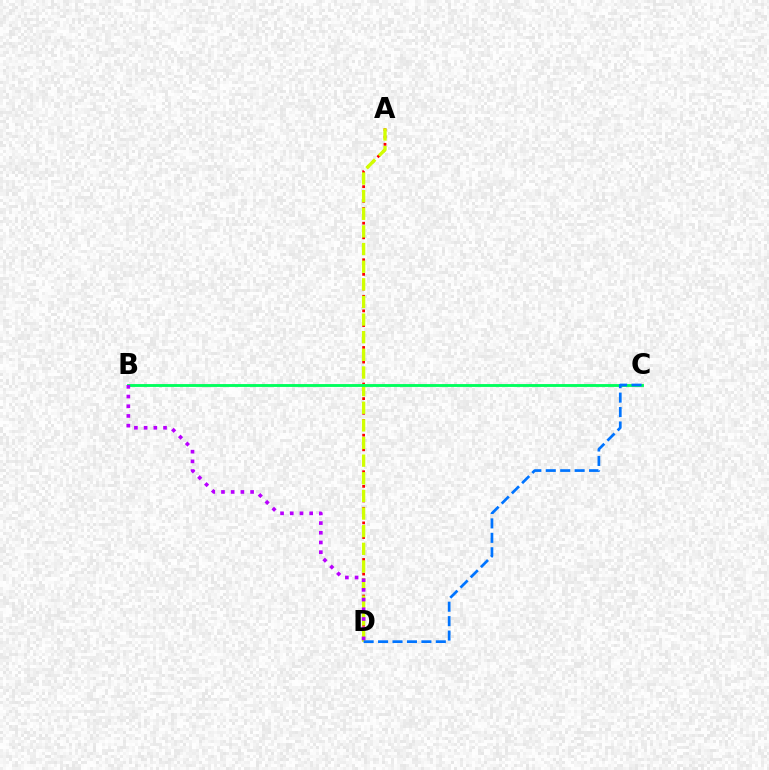{('A', 'D'): [{'color': '#ff0000', 'line_style': 'dotted', 'thickness': 1.99}, {'color': '#d1ff00', 'line_style': 'dashed', 'thickness': 2.4}], ('B', 'C'): [{'color': '#00ff5c', 'line_style': 'solid', 'thickness': 2.06}], ('C', 'D'): [{'color': '#0074ff', 'line_style': 'dashed', 'thickness': 1.96}], ('B', 'D'): [{'color': '#b900ff', 'line_style': 'dotted', 'thickness': 2.64}]}